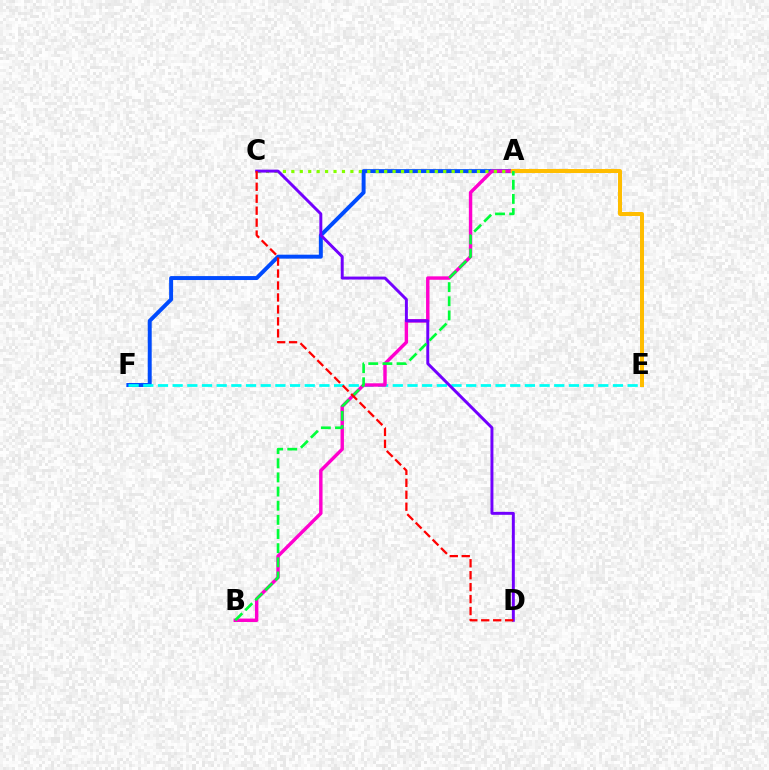{('A', 'F'): [{'color': '#004bff', 'line_style': 'solid', 'thickness': 2.85}], ('E', 'F'): [{'color': '#00fff6', 'line_style': 'dashed', 'thickness': 1.99}], ('A', 'B'): [{'color': '#ff00cf', 'line_style': 'solid', 'thickness': 2.46}, {'color': '#00ff39', 'line_style': 'dashed', 'thickness': 1.92}], ('A', 'C'): [{'color': '#84ff00', 'line_style': 'dotted', 'thickness': 2.29}], ('C', 'D'): [{'color': '#7200ff', 'line_style': 'solid', 'thickness': 2.12}, {'color': '#ff0000', 'line_style': 'dashed', 'thickness': 1.62}], ('A', 'E'): [{'color': '#ffbd00', 'line_style': 'solid', 'thickness': 2.87}]}